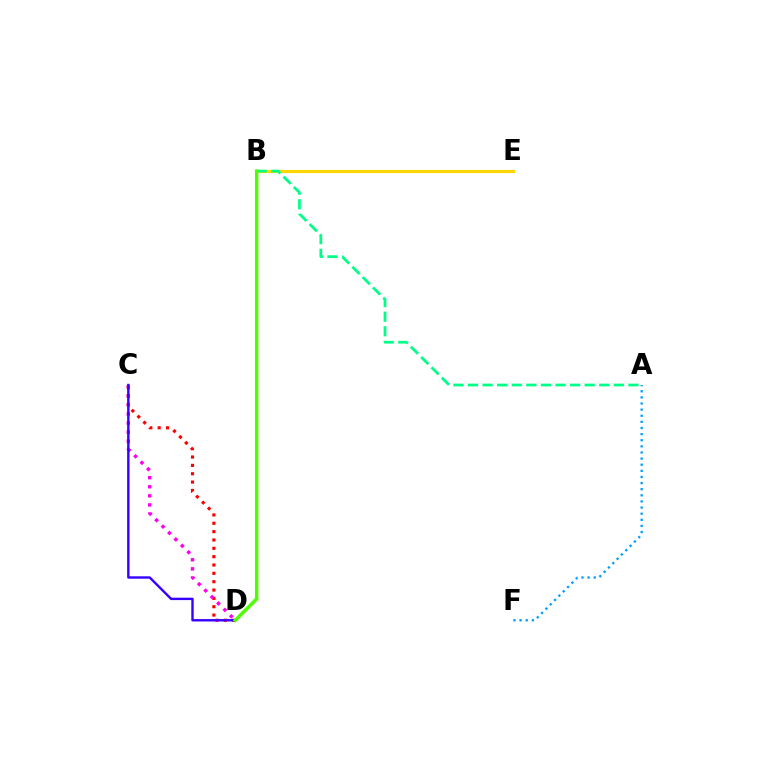{('C', 'D'): [{'color': '#ff0000', 'line_style': 'dotted', 'thickness': 2.27}, {'color': '#ff00ed', 'line_style': 'dotted', 'thickness': 2.47}, {'color': '#3700ff', 'line_style': 'solid', 'thickness': 1.73}], ('B', 'E'): [{'color': '#ffd500', 'line_style': 'solid', 'thickness': 2.27}], ('A', 'B'): [{'color': '#00ff86', 'line_style': 'dashed', 'thickness': 1.98}], ('A', 'F'): [{'color': '#009eff', 'line_style': 'dotted', 'thickness': 1.66}], ('B', 'D'): [{'color': '#4fff00', 'line_style': 'solid', 'thickness': 2.48}]}